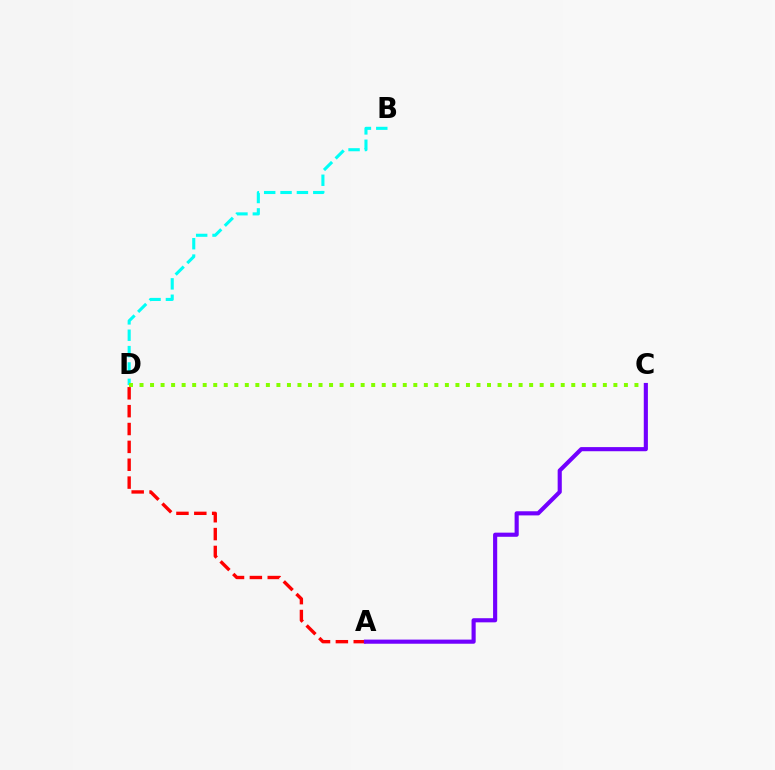{('B', 'D'): [{'color': '#00fff6', 'line_style': 'dashed', 'thickness': 2.22}], ('C', 'D'): [{'color': '#84ff00', 'line_style': 'dotted', 'thickness': 2.86}], ('A', 'D'): [{'color': '#ff0000', 'line_style': 'dashed', 'thickness': 2.43}], ('A', 'C'): [{'color': '#7200ff', 'line_style': 'solid', 'thickness': 2.97}]}